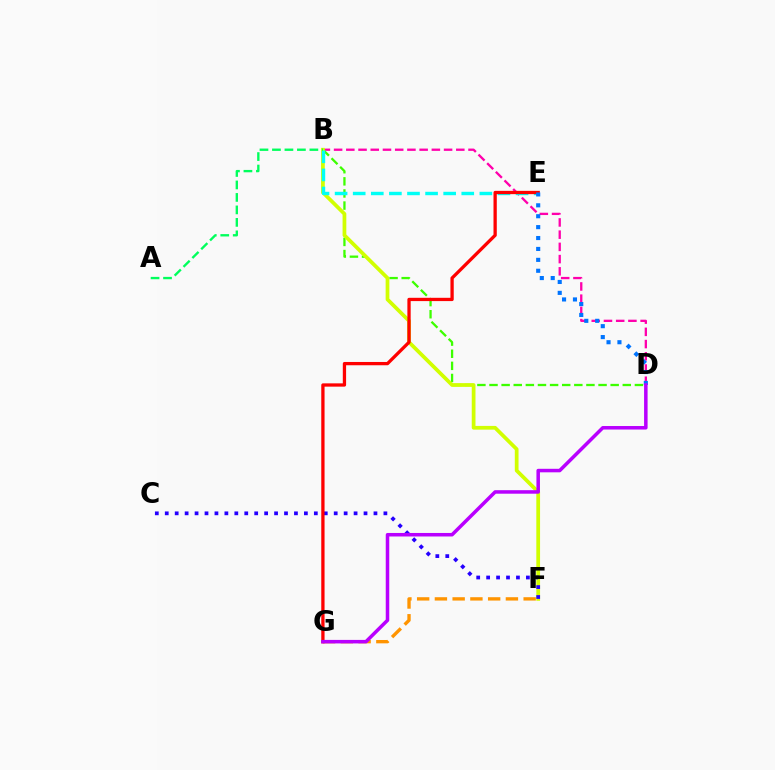{('B', 'D'): [{'color': '#ff00ac', 'line_style': 'dashed', 'thickness': 1.66}, {'color': '#3dff00', 'line_style': 'dashed', 'thickness': 1.65}], ('F', 'G'): [{'color': '#ff9400', 'line_style': 'dashed', 'thickness': 2.41}], ('B', 'F'): [{'color': '#d1ff00', 'line_style': 'solid', 'thickness': 2.69}], ('B', 'E'): [{'color': '#00fff6', 'line_style': 'dashed', 'thickness': 2.46}], ('C', 'F'): [{'color': '#2500ff', 'line_style': 'dotted', 'thickness': 2.7}], ('E', 'G'): [{'color': '#ff0000', 'line_style': 'solid', 'thickness': 2.37}], ('A', 'B'): [{'color': '#00ff5c', 'line_style': 'dashed', 'thickness': 1.7}], ('D', 'E'): [{'color': '#0074ff', 'line_style': 'dotted', 'thickness': 2.96}], ('D', 'G'): [{'color': '#b900ff', 'line_style': 'solid', 'thickness': 2.53}]}